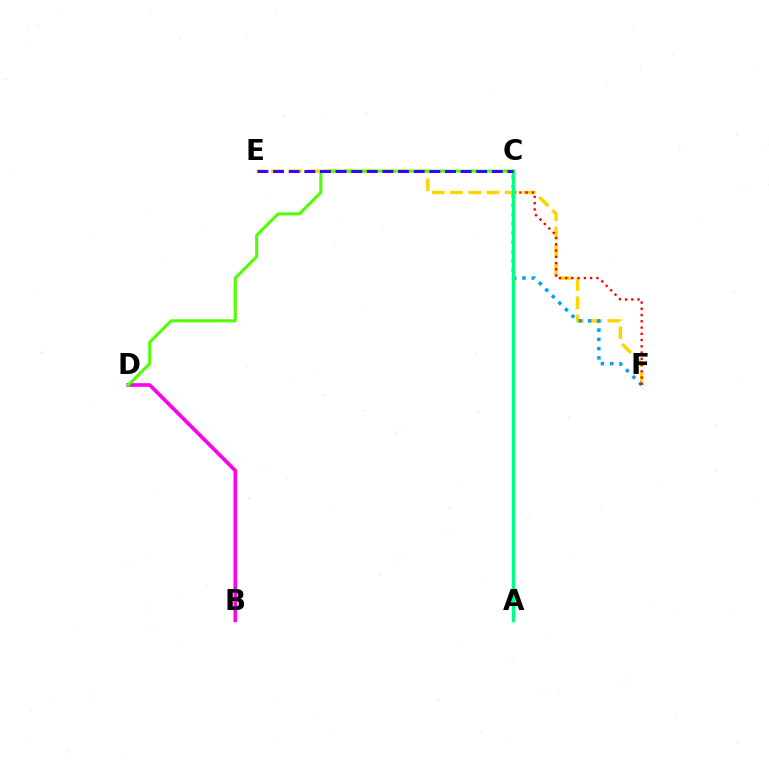{('E', 'F'): [{'color': '#ffd500', 'line_style': 'dashed', 'thickness': 2.48}], ('C', 'F'): [{'color': '#009eff', 'line_style': 'dotted', 'thickness': 2.52}, {'color': '#ff0000', 'line_style': 'dotted', 'thickness': 1.7}], ('B', 'D'): [{'color': '#ff00ed', 'line_style': 'solid', 'thickness': 2.64}], ('A', 'C'): [{'color': '#00ff86', 'line_style': 'solid', 'thickness': 2.47}], ('C', 'D'): [{'color': '#4fff00', 'line_style': 'solid', 'thickness': 2.18}], ('C', 'E'): [{'color': '#3700ff', 'line_style': 'dashed', 'thickness': 2.12}]}